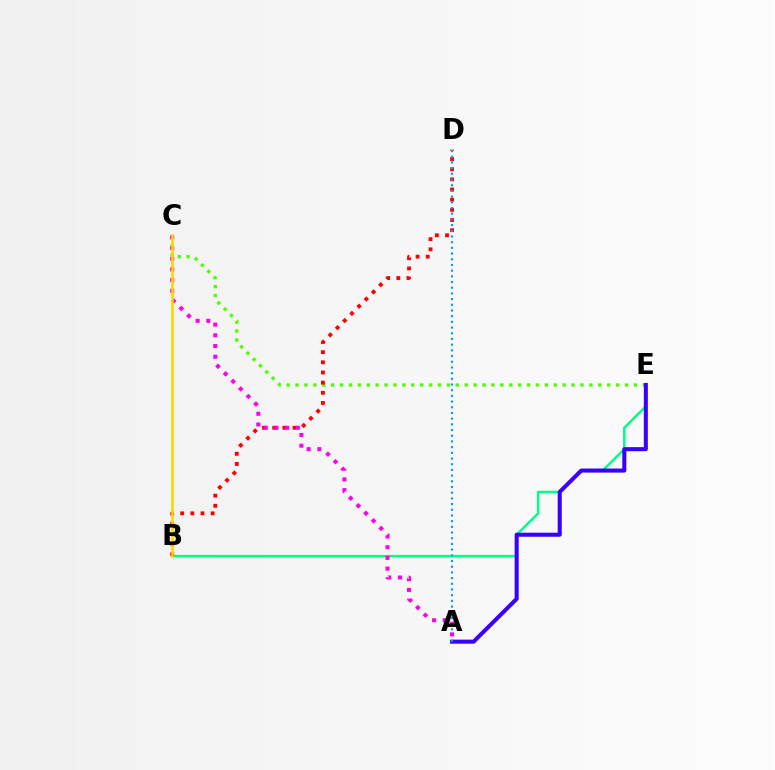{('C', 'E'): [{'color': '#4fff00', 'line_style': 'dotted', 'thickness': 2.42}], ('B', 'E'): [{'color': '#00ff86', 'line_style': 'solid', 'thickness': 1.79}], ('B', 'D'): [{'color': '#ff0000', 'line_style': 'dotted', 'thickness': 2.76}], ('A', 'E'): [{'color': '#3700ff', 'line_style': 'solid', 'thickness': 2.91}], ('A', 'D'): [{'color': '#009eff', 'line_style': 'dotted', 'thickness': 1.55}], ('A', 'C'): [{'color': '#ff00ed', 'line_style': 'dotted', 'thickness': 2.91}], ('B', 'C'): [{'color': '#ffd500', 'line_style': 'solid', 'thickness': 1.87}]}